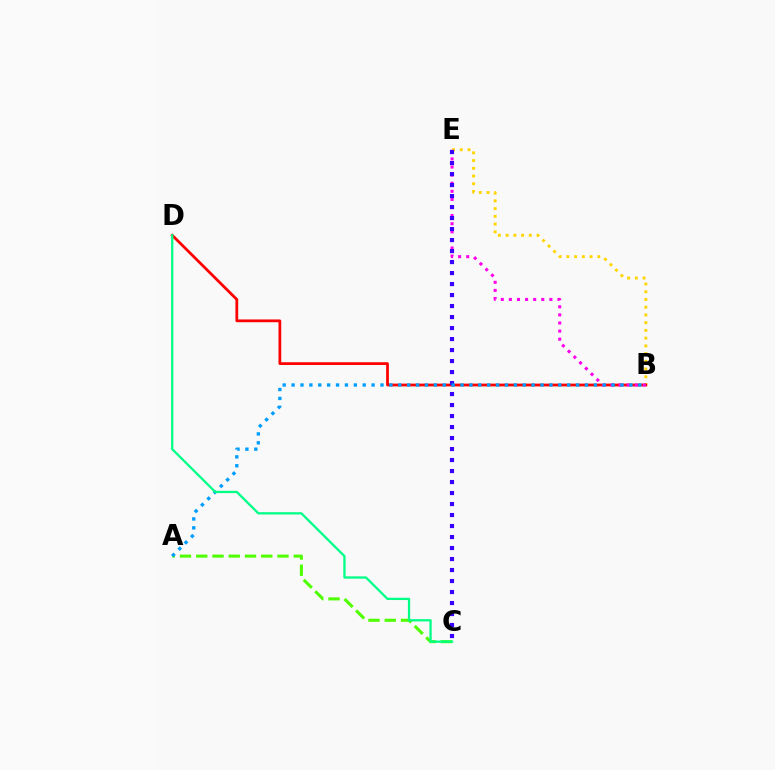{('B', 'E'): [{'color': '#ffd500', 'line_style': 'dotted', 'thickness': 2.1}, {'color': '#ff00ed', 'line_style': 'dotted', 'thickness': 2.2}], ('B', 'D'): [{'color': '#ff0000', 'line_style': 'solid', 'thickness': 1.99}], ('A', 'C'): [{'color': '#4fff00', 'line_style': 'dashed', 'thickness': 2.21}], ('C', 'E'): [{'color': '#3700ff', 'line_style': 'dotted', 'thickness': 2.99}], ('A', 'B'): [{'color': '#009eff', 'line_style': 'dotted', 'thickness': 2.42}], ('C', 'D'): [{'color': '#00ff86', 'line_style': 'solid', 'thickness': 1.64}]}